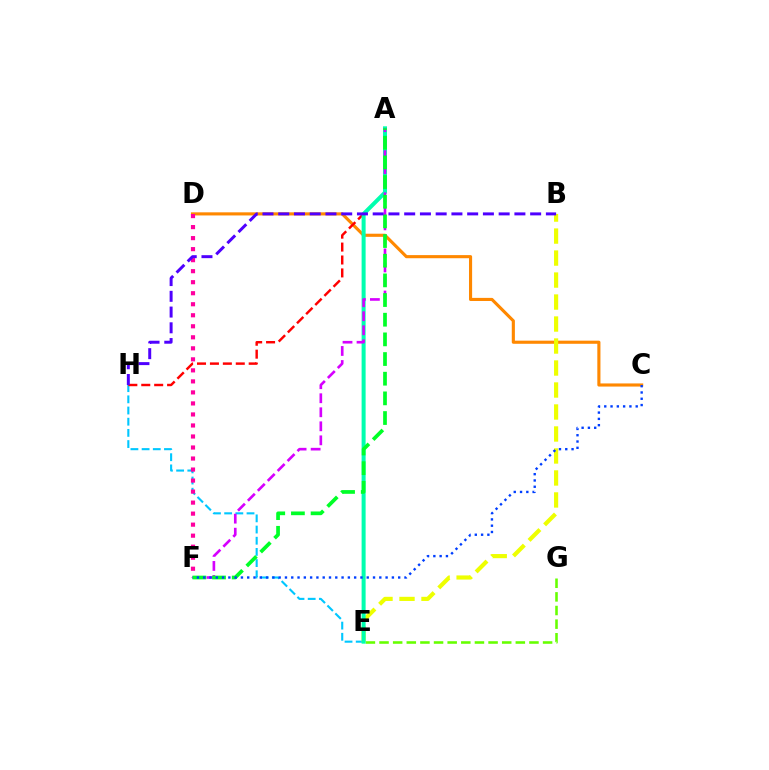{('E', 'H'): [{'color': '#00c7ff', 'line_style': 'dashed', 'thickness': 1.52}], ('C', 'D'): [{'color': '#ff8800', 'line_style': 'solid', 'thickness': 2.25}], ('D', 'F'): [{'color': '#ff00a0', 'line_style': 'dotted', 'thickness': 2.99}], ('B', 'E'): [{'color': '#eeff00', 'line_style': 'dashed', 'thickness': 2.99}], ('E', 'G'): [{'color': '#66ff00', 'line_style': 'dashed', 'thickness': 1.85}], ('A', 'H'): [{'color': '#ff0000', 'line_style': 'dashed', 'thickness': 1.76}], ('A', 'E'): [{'color': '#00ffaf', 'line_style': 'solid', 'thickness': 2.89}], ('A', 'F'): [{'color': '#d600ff', 'line_style': 'dashed', 'thickness': 1.91}, {'color': '#00ff27', 'line_style': 'dashed', 'thickness': 2.67}], ('C', 'F'): [{'color': '#003fff', 'line_style': 'dotted', 'thickness': 1.71}], ('B', 'H'): [{'color': '#4f00ff', 'line_style': 'dashed', 'thickness': 2.14}]}